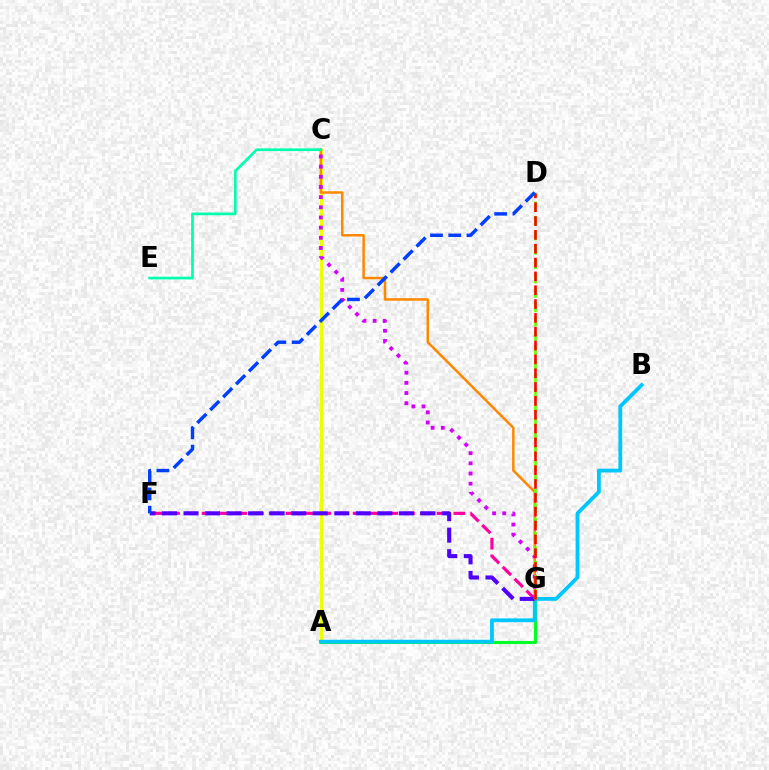{('A', 'C'): [{'color': '#eeff00', 'line_style': 'solid', 'thickness': 2.32}], ('A', 'G'): [{'color': '#00ff27', 'line_style': 'solid', 'thickness': 2.22}], ('F', 'G'): [{'color': '#ff00a0', 'line_style': 'dashed', 'thickness': 2.28}, {'color': '#4f00ff', 'line_style': 'dashed', 'thickness': 2.93}], ('C', 'G'): [{'color': '#ff8800', 'line_style': 'solid', 'thickness': 1.81}, {'color': '#d600ff', 'line_style': 'dotted', 'thickness': 2.76}], ('A', 'B'): [{'color': '#00c7ff', 'line_style': 'solid', 'thickness': 2.74}], ('D', 'G'): [{'color': '#66ff00', 'line_style': 'dashed', 'thickness': 1.95}, {'color': '#ff0000', 'line_style': 'dashed', 'thickness': 1.88}], ('C', 'E'): [{'color': '#00ffaf', 'line_style': 'solid', 'thickness': 1.95}], ('D', 'F'): [{'color': '#003fff', 'line_style': 'dashed', 'thickness': 2.48}]}